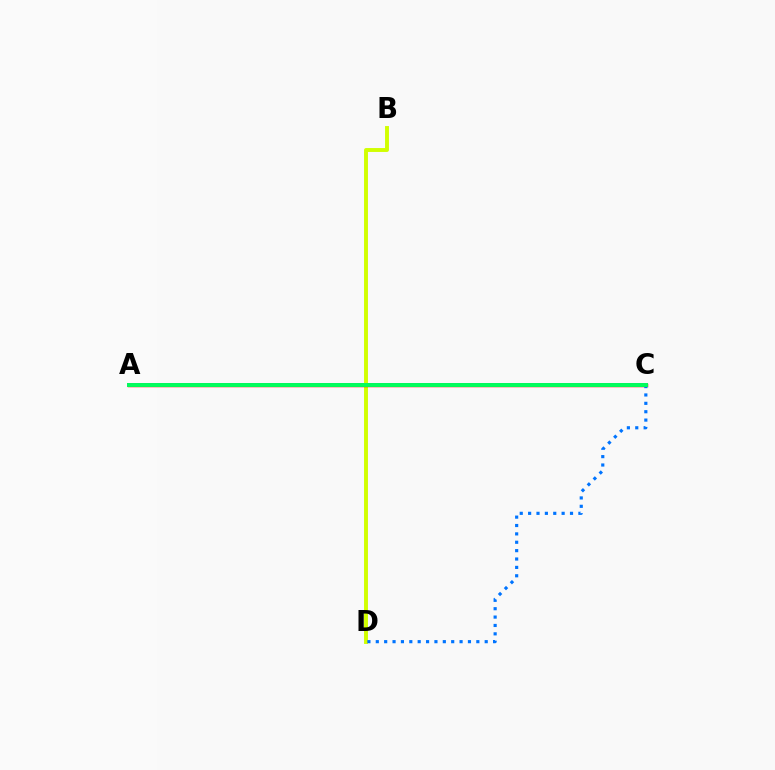{('B', 'D'): [{'color': '#d1ff00', 'line_style': 'solid', 'thickness': 2.81}], ('A', 'C'): [{'color': '#b900ff', 'line_style': 'solid', 'thickness': 2.85}, {'color': '#ff0000', 'line_style': 'solid', 'thickness': 2.5}, {'color': '#00ff5c', 'line_style': 'solid', 'thickness': 2.83}], ('C', 'D'): [{'color': '#0074ff', 'line_style': 'dotted', 'thickness': 2.28}]}